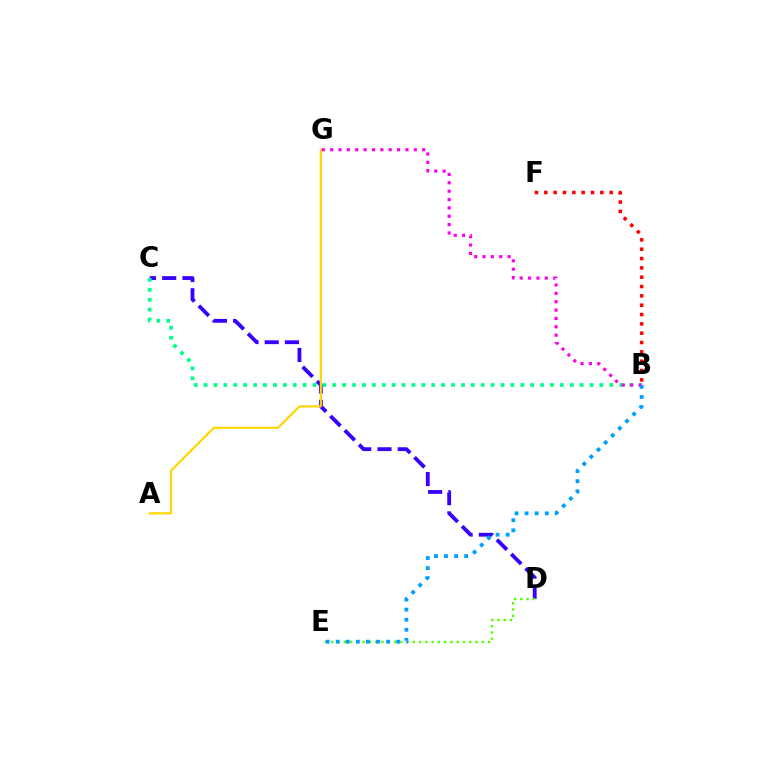{('C', 'D'): [{'color': '#3700ff', 'line_style': 'dashed', 'thickness': 2.75}], ('D', 'E'): [{'color': '#4fff00', 'line_style': 'dotted', 'thickness': 1.7}], ('B', 'C'): [{'color': '#00ff86', 'line_style': 'dotted', 'thickness': 2.69}], ('A', 'G'): [{'color': '#ffd500', 'line_style': 'solid', 'thickness': 1.54}], ('B', 'F'): [{'color': '#ff0000', 'line_style': 'dotted', 'thickness': 2.54}], ('B', 'G'): [{'color': '#ff00ed', 'line_style': 'dotted', 'thickness': 2.27}], ('B', 'E'): [{'color': '#009eff', 'line_style': 'dotted', 'thickness': 2.74}]}